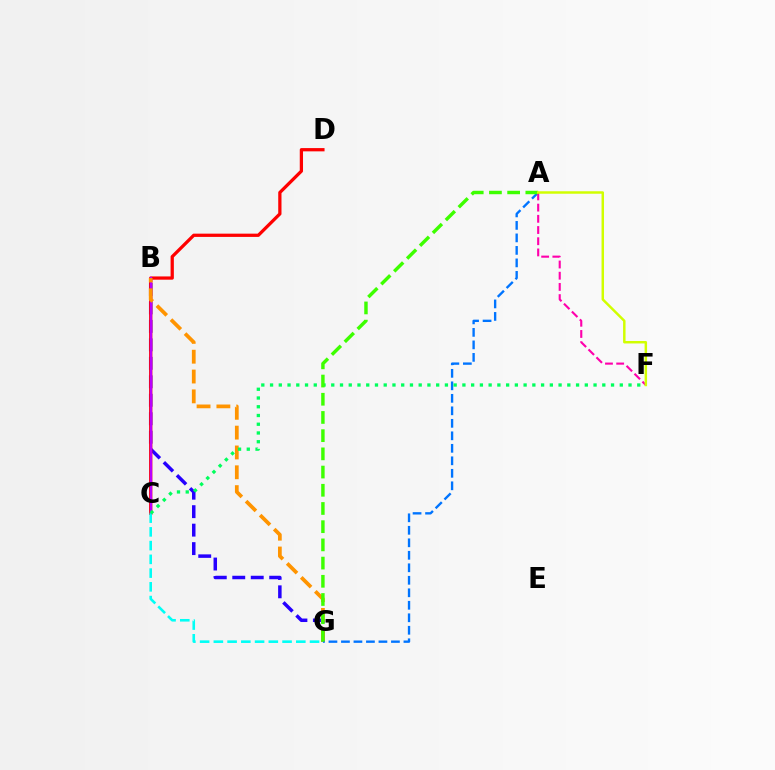{('B', 'G'): [{'color': '#2500ff', 'line_style': 'dashed', 'thickness': 2.51}, {'color': '#ff9400', 'line_style': 'dashed', 'thickness': 2.69}], ('C', 'D'): [{'color': '#ff0000', 'line_style': 'solid', 'thickness': 2.34}], ('B', 'C'): [{'color': '#b900ff', 'line_style': 'solid', 'thickness': 1.66}], ('A', 'G'): [{'color': '#0074ff', 'line_style': 'dashed', 'thickness': 1.7}, {'color': '#3dff00', 'line_style': 'dashed', 'thickness': 2.47}], ('C', 'G'): [{'color': '#00fff6', 'line_style': 'dashed', 'thickness': 1.87}], ('C', 'F'): [{'color': '#00ff5c', 'line_style': 'dotted', 'thickness': 2.38}], ('A', 'F'): [{'color': '#ff00ac', 'line_style': 'dashed', 'thickness': 1.52}, {'color': '#d1ff00', 'line_style': 'solid', 'thickness': 1.77}]}